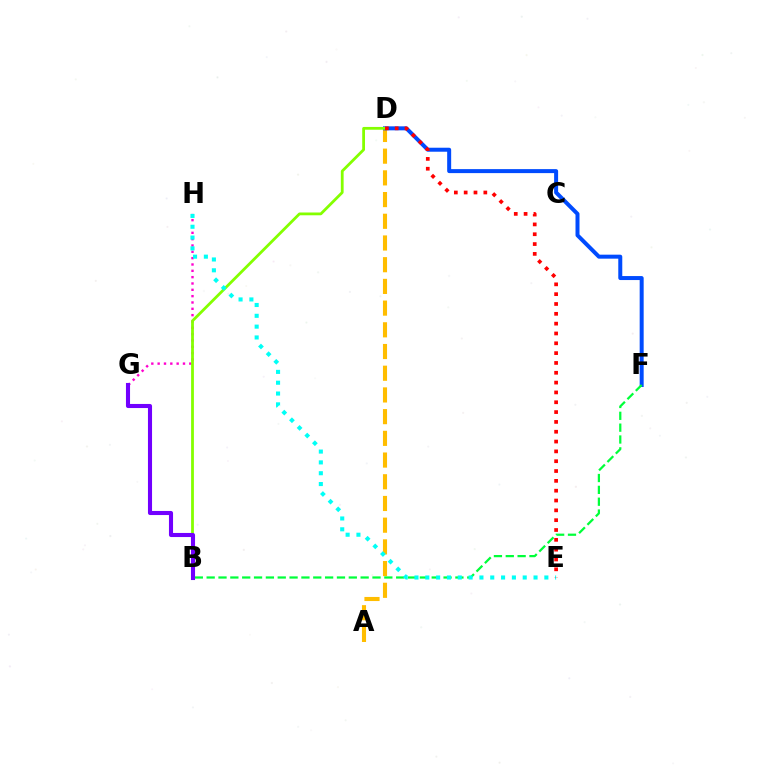{('G', 'H'): [{'color': '#ff00cf', 'line_style': 'dotted', 'thickness': 1.72}], ('A', 'D'): [{'color': '#ffbd00', 'line_style': 'dashed', 'thickness': 2.95}], ('D', 'F'): [{'color': '#004bff', 'line_style': 'solid', 'thickness': 2.87}], ('B', 'F'): [{'color': '#00ff39', 'line_style': 'dashed', 'thickness': 1.61}], ('B', 'D'): [{'color': '#84ff00', 'line_style': 'solid', 'thickness': 2.01}], ('E', 'H'): [{'color': '#00fff6', 'line_style': 'dotted', 'thickness': 2.94}], ('B', 'G'): [{'color': '#7200ff', 'line_style': 'solid', 'thickness': 2.94}], ('D', 'E'): [{'color': '#ff0000', 'line_style': 'dotted', 'thickness': 2.67}]}